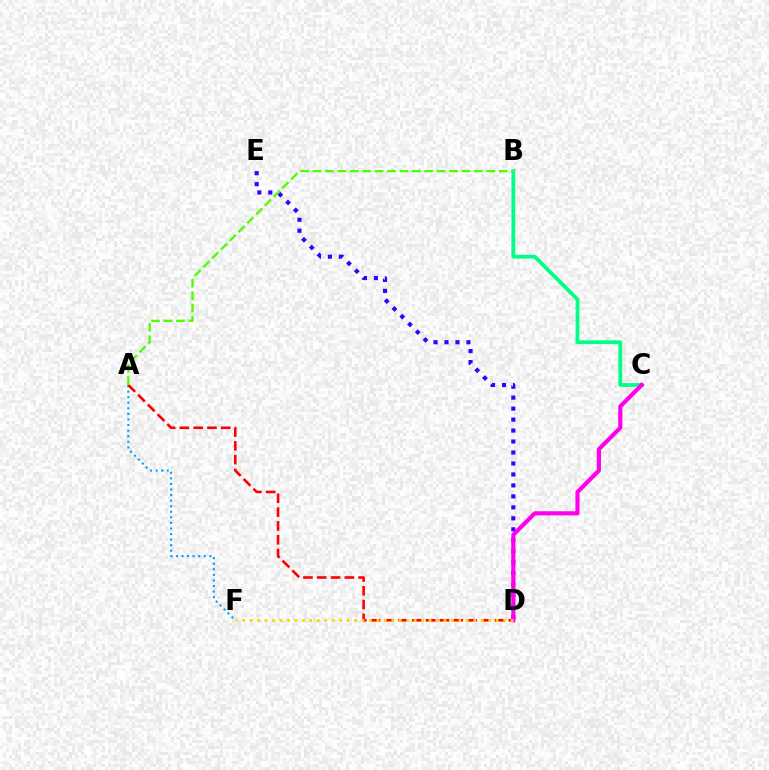{('A', 'F'): [{'color': '#009eff', 'line_style': 'dotted', 'thickness': 1.51}], ('A', 'D'): [{'color': '#ff0000', 'line_style': 'dashed', 'thickness': 1.87}], ('D', 'E'): [{'color': '#3700ff', 'line_style': 'dotted', 'thickness': 2.98}], ('B', 'C'): [{'color': '#00ff86', 'line_style': 'solid', 'thickness': 2.72}], ('C', 'D'): [{'color': '#ff00ed', 'line_style': 'solid', 'thickness': 2.99}], ('A', 'B'): [{'color': '#4fff00', 'line_style': 'dashed', 'thickness': 1.69}], ('D', 'F'): [{'color': '#ffd500', 'line_style': 'dotted', 'thickness': 2.03}]}